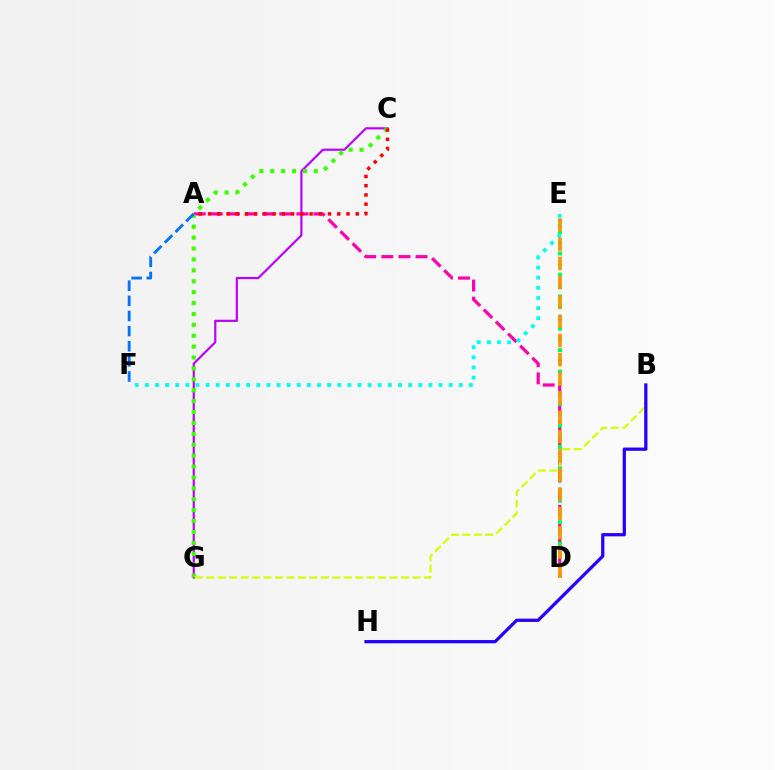{('A', 'D'): [{'color': '#ff00ac', 'line_style': 'dashed', 'thickness': 2.32}], ('C', 'G'): [{'color': '#b900ff', 'line_style': 'solid', 'thickness': 1.58}, {'color': '#3dff00', 'line_style': 'dotted', 'thickness': 2.96}], ('B', 'G'): [{'color': '#d1ff00', 'line_style': 'dashed', 'thickness': 1.56}], ('D', 'E'): [{'color': '#00ff5c', 'line_style': 'dotted', 'thickness': 2.92}, {'color': '#ff9400', 'line_style': 'dashed', 'thickness': 2.61}], ('A', 'F'): [{'color': '#0074ff', 'line_style': 'dashed', 'thickness': 2.06}], ('A', 'C'): [{'color': '#ff0000', 'line_style': 'dotted', 'thickness': 2.51}], ('E', 'F'): [{'color': '#00fff6', 'line_style': 'dotted', 'thickness': 2.75}], ('B', 'H'): [{'color': '#2500ff', 'line_style': 'solid', 'thickness': 2.33}]}